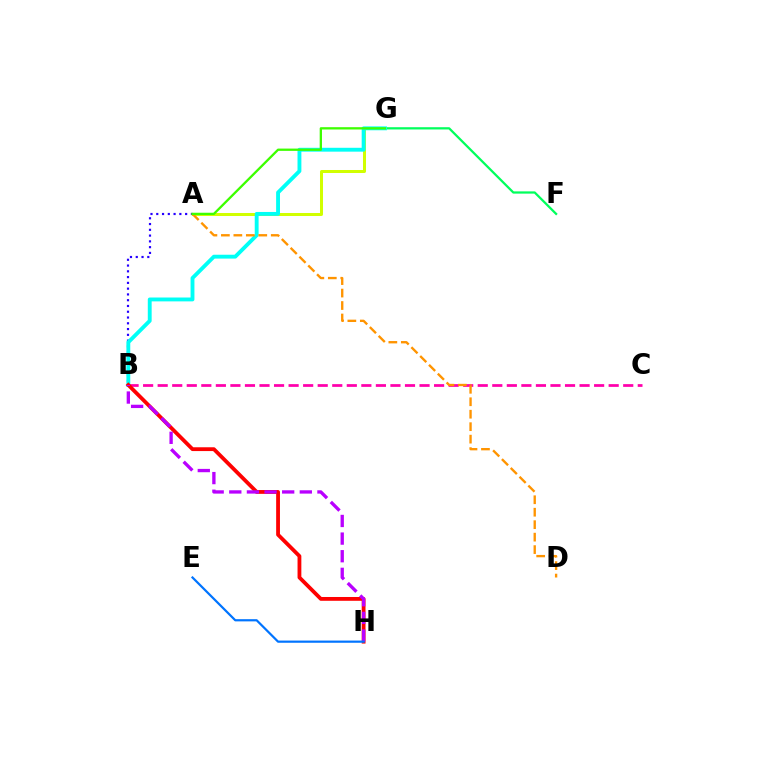{('A', 'B'): [{'color': '#2500ff', 'line_style': 'dotted', 'thickness': 1.57}], ('F', 'G'): [{'color': '#00ff5c', 'line_style': 'solid', 'thickness': 1.62}], ('A', 'G'): [{'color': '#d1ff00', 'line_style': 'solid', 'thickness': 2.16}, {'color': '#3dff00', 'line_style': 'solid', 'thickness': 1.65}], ('B', 'C'): [{'color': '#ff00ac', 'line_style': 'dashed', 'thickness': 1.98}], ('B', 'G'): [{'color': '#00fff6', 'line_style': 'solid', 'thickness': 2.78}], ('B', 'H'): [{'color': '#ff0000', 'line_style': 'solid', 'thickness': 2.74}, {'color': '#b900ff', 'line_style': 'dashed', 'thickness': 2.4}], ('A', 'D'): [{'color': '#ff9400', 'line_style': 'dashed', 'thickness': 1.69}], ('E', 'H'): [{'color': '#0074ff', 'line_style': 'solid', 'thickness': 1.58}]}